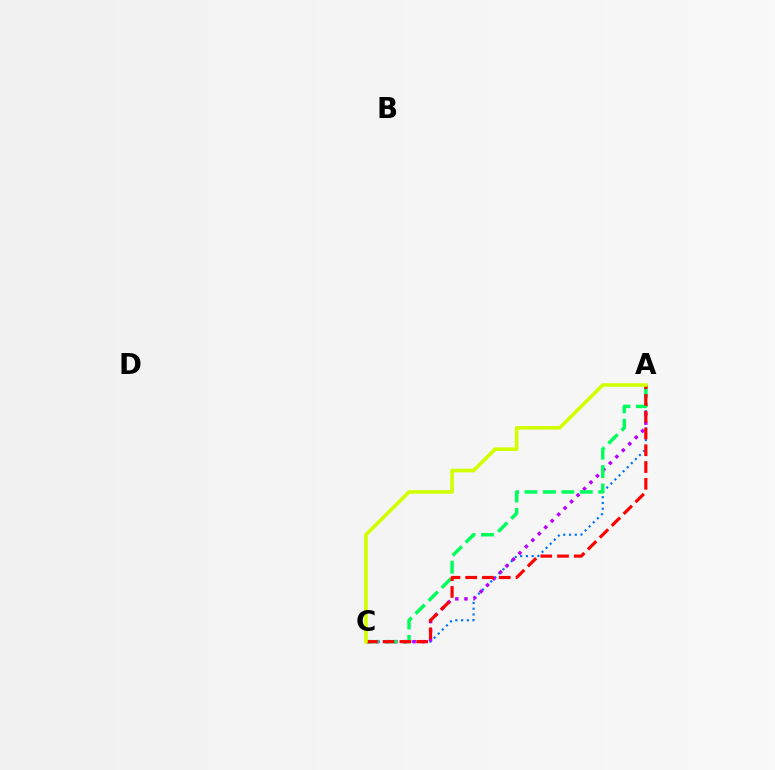{('A', 'C'): [{'color': '#0074ff', 'line_style': 'dotted', 'thickness': 1.57}, {'color': '#b900ff', 'line_style': 'dotted', 'thickness': 2.48}, {'color': '#00ff5c', 'line_style': 'dashed', 'thickness': 2.5}, {'color': '#ff0000', 'line_style': 'dashed', 'thickness': 2.28}, {'color': '#d1ff00', 'line_style': 'solid', 'thickness': 2.6}]}